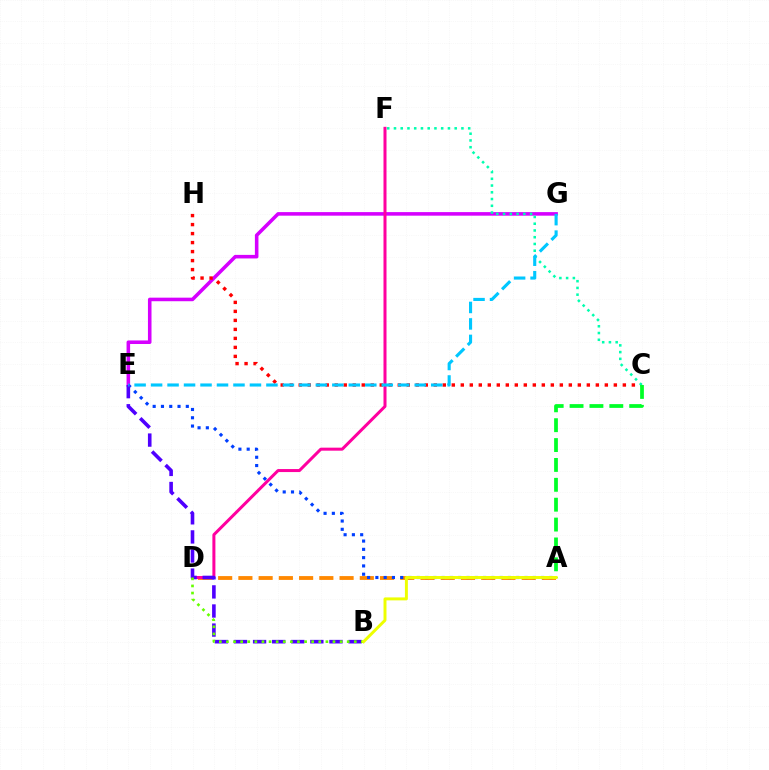{('A', 'D'): [{'color': '#ff8800', 'line_style': 'dashed', 'thickness': 2.75}], ('E', 'G'): [{'color': '#d600ff', 'line_style': 'solid', 'thickness': 2.56}, {'color': '#00c7ff', 'line_style': 'dashed', 'thickness': 2.24}], ('C', 'H'): [{'color': '#ff0000', 'line_style': 'dotted', 'thickness': 2.45}], ('C', 'F'): [{'color': '#00ffaf', 'line_style': 'dotted', 'thickness': 1.83}], ('D', 'F'): [{'color': '#ff00a0', 'line_style': 'solid', 'thickness': 2.17}], ('A', 'E'): [{'color': '#003fff', 'line_style': 'dotted', 'thickness': 2.25}], ('B', 'E'): [{'color': '#4f00ff', 'line_style': 'dashed', 'thickness': 2.59}], ('B', 'D'): [{'color': '#66ff00', 'line_style': 'dotted', 'thickness': 1.93}], ('A', 'C'): [{'color': '#00ff27', 'line_style': 'dashed', 'thickness': 2.7}], ('A', 'B'): [{'color': '#eeff00', 'line_style': 'solid', 'thickness': 2.13}]}